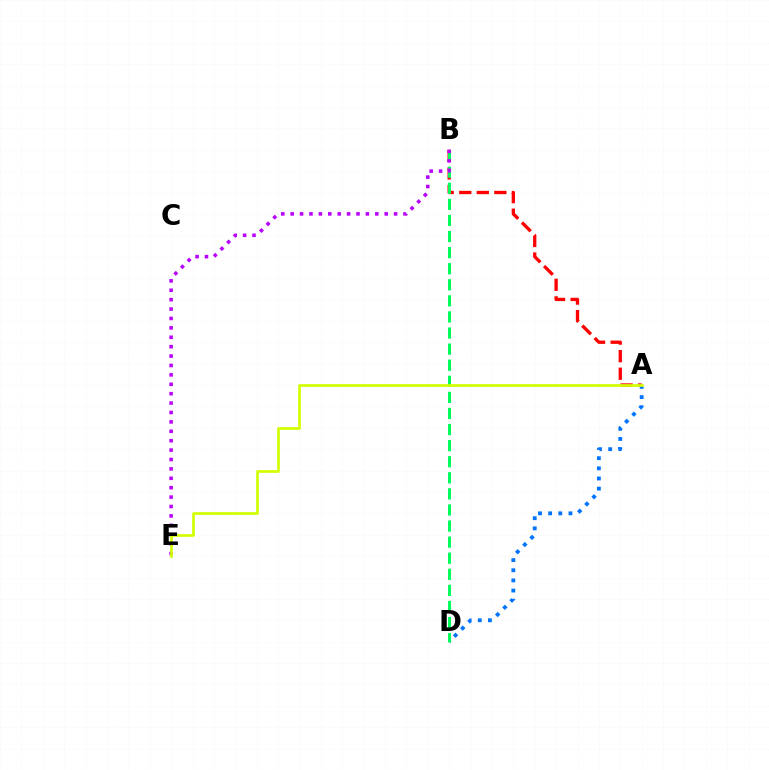{('A', 'B'): [{'color': '#ff0000', 'line_style': 'dashed', 'thickness': 2.39}], ('A', 'D'): [{'color': '#0074ff', 'line_style': 'dotted', 'thickness': 2.76}], ('B', 'D'): [{'color': '#00ff5c', 'line_style': 'dashed', 'thickness': 2.19}], ('B', 'E'): [{'color': '#b900ff', 'line_style': 'dotted', 'thickness': 2.55}], ('A', 'E'): [{'color': '#d1ff00', 'line_style': 'solid', 'thickness': 1.94}]}